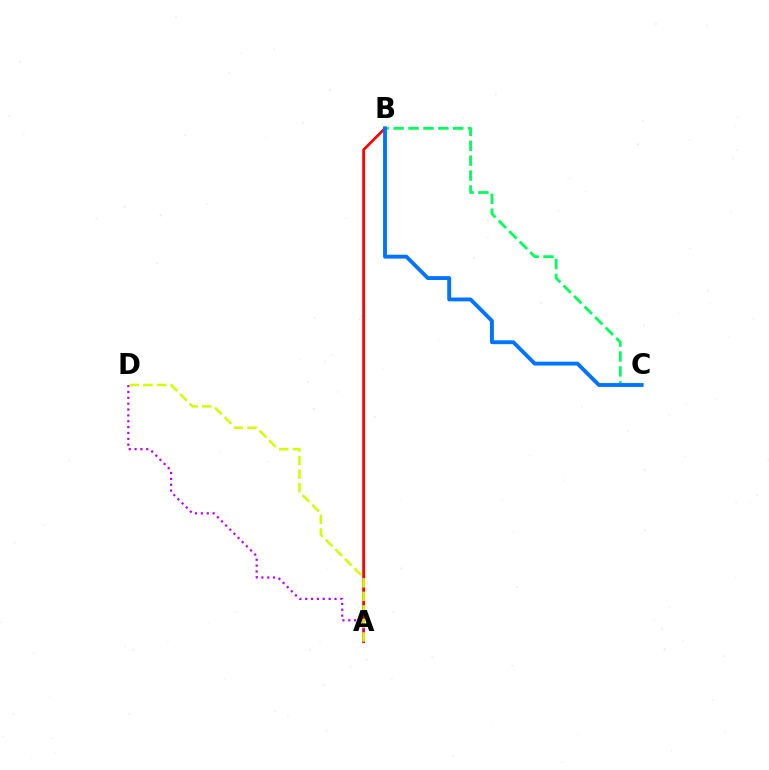{('A', 'B'): [{'color': '#ff0000', 'line_style': 'solid', 'thickness': 1.97}], ('A', 'D'): [{'color': '#b900ff', 'line_style': 'dotted', 'thickness': 1.59}, {'color': '#d1ff00', 'line_style': 'dashed', 'thickness': 1.84}], ('B', 'C'): [{'color': '#00ff5c', 'line_style': 'dashed', 'thickness': 2.02}, {'color': '#0074ff', 'line_style': 'solid', 'thickness': 2.78}]}